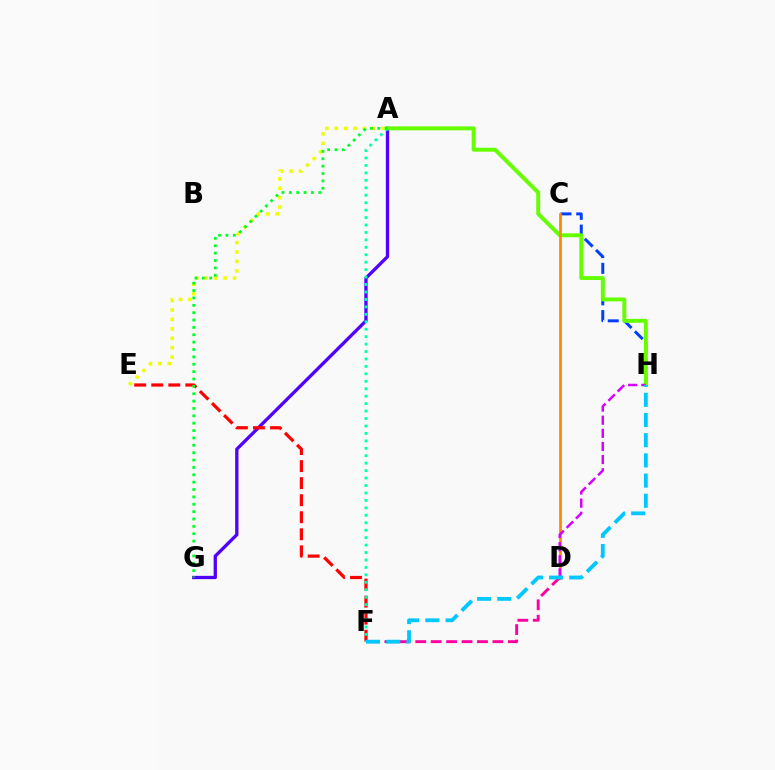{('C', 'H'): [{'color': '#003fff', 'line_style': 'dashed', 'thickness': 2.14}], ('A', 'G'): [{'color': '#4f00ff', 'line_style': 'solid', 'thickness': 2.37}, {'color': '#00ff27', 'line_style': 'dotted', 'thickness': 2.0}], ('A', 'H'): [{'color': '#66ff00', 'line_style': 'solid', 'thickness': 2.83}], ('A', 'E'): [{'color': '#eeff00', 'line_style': 'dotted', 'thickness': 2.56}], ('C', 'D'): [{'color': '#ff8800', 'line_style': 'solid', 'thickness': 1.96}], ('E', 'F'): [{'color': '#ff0000', 'line_style': 'dashed', 'thickness': 2.32}], ('D', 'H'): [{'color': '#d600ff', 'line_style': 'dashed', 'thickness': 1.78}], ('D', 'F'): [{'color': '#ff00a0', 'line_style': 'dashed', 'thickness': 2.1}], ('A', 'F'): [{'color': '#00ffaf', 'line_style': 'dotted', 'thickness': 2.02}], ('F', 'H'): [{'color': '#00c7ff', 'line_style': 'dashed', 'thickness': 2.74}]}